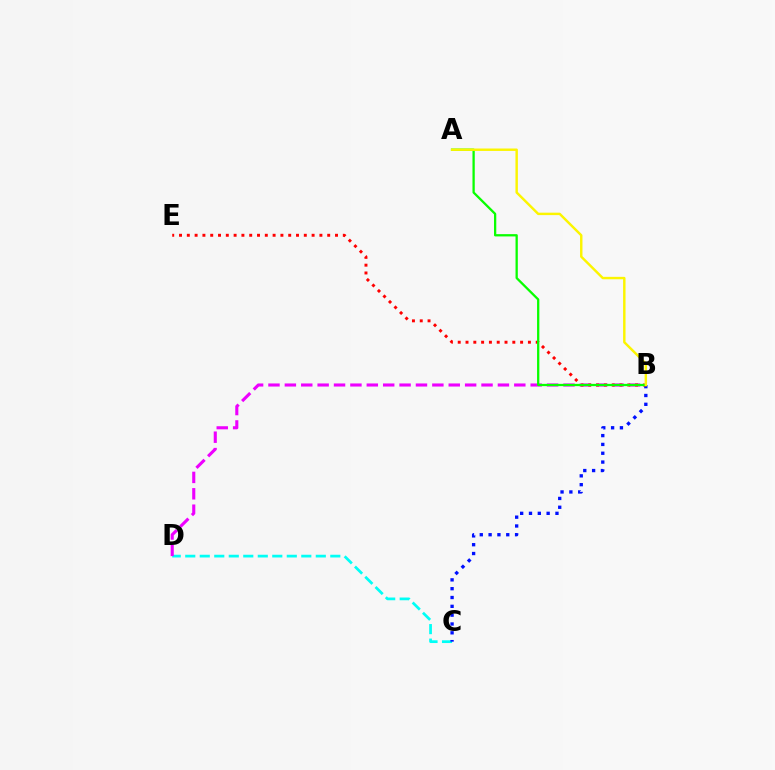{('C', 'D'): [{'color': '#00fff6', 'line_style': 'dashed', 'thickness': 1.97}], ('B', 'D'): [{'color': '#ee00ff', 'line_style': 'dashed', 'thickness': 2.23}], ('B', 'C'): [{'color': '#0010ff', 'line_style': 'dotted', 'thickness': 2.4}], ('B', 'E'): [{'color': '#ff0000', 'line_style': 'dotted', 'thickness': 2.12}], ('A', 'B'): [{'color': '#08ff00', 'line_style': 'solid', 'thickness': 1.64}, {'color': '#fcf500', 'line_style': 'solid', 'thickness': 1.75}]}